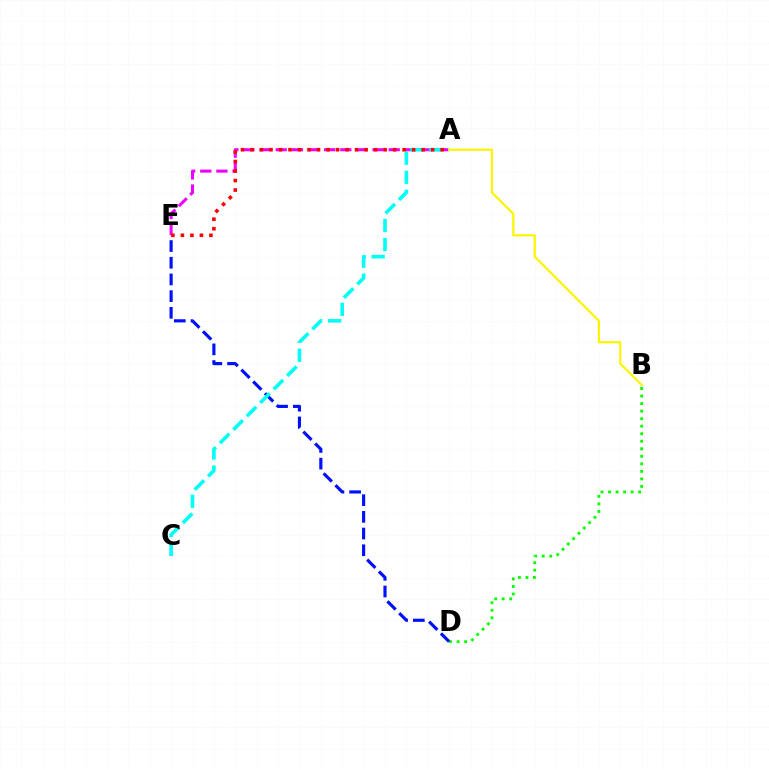{('B', 'D'): [{'color': '#08ff00', 'line_style': 'dotted', 'thickness': 2.05}], ('A', 'E'): [{'color': '#ee00ff', 'line_style': 'dashed', 'thickness': 2.19}, {'color': '#ff0000', 'line_style': 'dotted', 'thickness': 2.58}], ('D', 'E'): [{'color': '#0010ff', 'line_style': 'dashed', 'thickness': 2.27}], ('A', 'C'): [{'color': '#00fff6', 'line_style': 'dashed', 'thickness': 2.58}], ('A', 'B'): [{'color': '#fcf500', 'line_style': 'solid', 'thickness': 1.59}]}